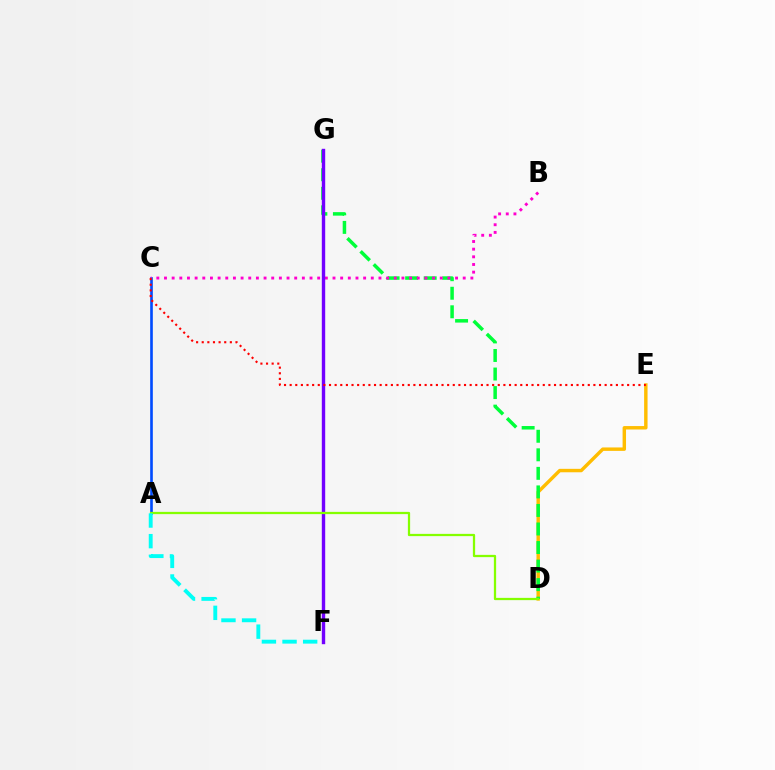{('D', 'E'): [{'color': '#ffbd00', 'line_style': 'solid', 'thickness': 2.47}], ('D', 'G'): [{'color': '#00ff39', 'line_style': 'dashed', 'thickness': 2.52}], ('A', 'C'): [{'color': '#004bff', 'line_style': 'solid', 'thickness': 1.9}], ('B', 'C'): [{'color': '#ff00cf', 'line_style': 'dotted', 'thickness': 2.08}], ('F', 'G'): [{'color': '#7200ff', 'line_style': 'solid', 'thickness': 2.44}], ('A', 'D'): [{'color': '#84ff00', 'line_style': 'solid', 'thickness': 1.63}], ('A', 'F'): [{'color': '#00fff6', 'line_style': 'dashed', 'thickness': 2.8}], ('C', 'E'): [{'color': '#ff0000', 'line_style': 'dotted', 'thickness': 1.53}]}